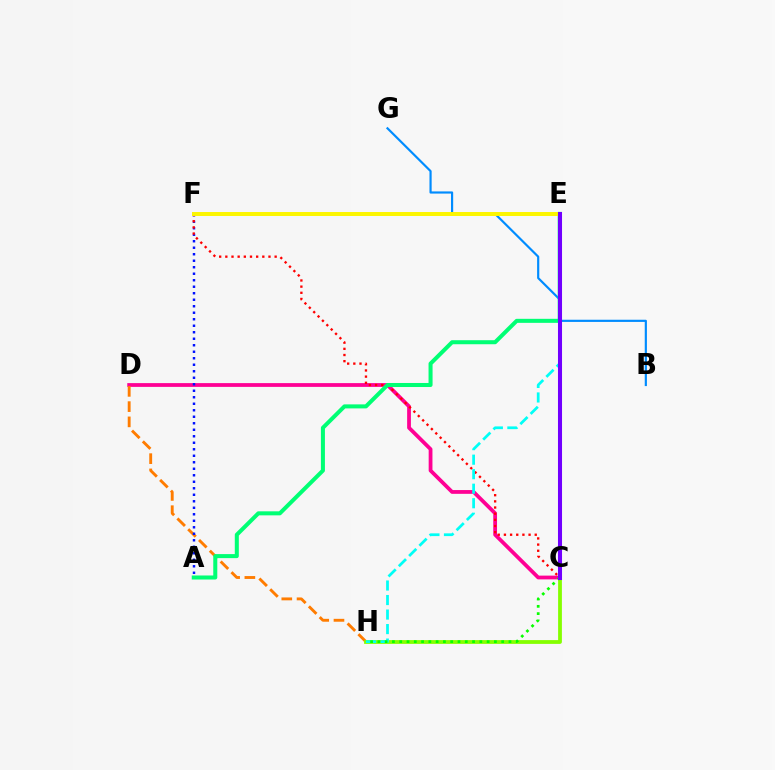{('C', 'D'): [{'color': '#ff0094', 'line_style': 'solid', 'thickness': 2.72}], ('D', 'H'): [{'color': '#ff7c00', 'line_style': 'dashed', 'thickness': 2.07}], ('A', 'F'): [{'color': '#0010ff', 'line_style': 'dotted', 'thickness': 1.77}], ('C', 'F'): [{'color': '#ff0000', 'line_style': 'dotted', 'thickness': 1.67}], ('C', 'E'): [{'color': '#ee00ff', 'line_style': 'solid', 'thickness': 2.8}, {'color': '#7200ff', 'line_style': 'solid', 'thickness': 2.91}], ('C', 'H'): [{'color': '#84ff00', 'line_style': 'solid', 'thickness': 2.72}, {'color': '#08ff00', 'line_style': 'dotted', 'thickness': 1.98}], ('B', 'G'): [{'color': '#008cff', 'line_style': 'solid', 'thickness': 1.57}], ('A', 'E'): [{'color': '#00ff74', 'line_style': 'solid', 'thickness': 2.9}], ('E', 'H'): [{'color': '#00fff6', 'line_style': 'dashed', 'thickness': 1.97}], ('E', 'F'): [{'color': '#fcf500', 'line_style': 'solid', 'thickness': 2.86}]}